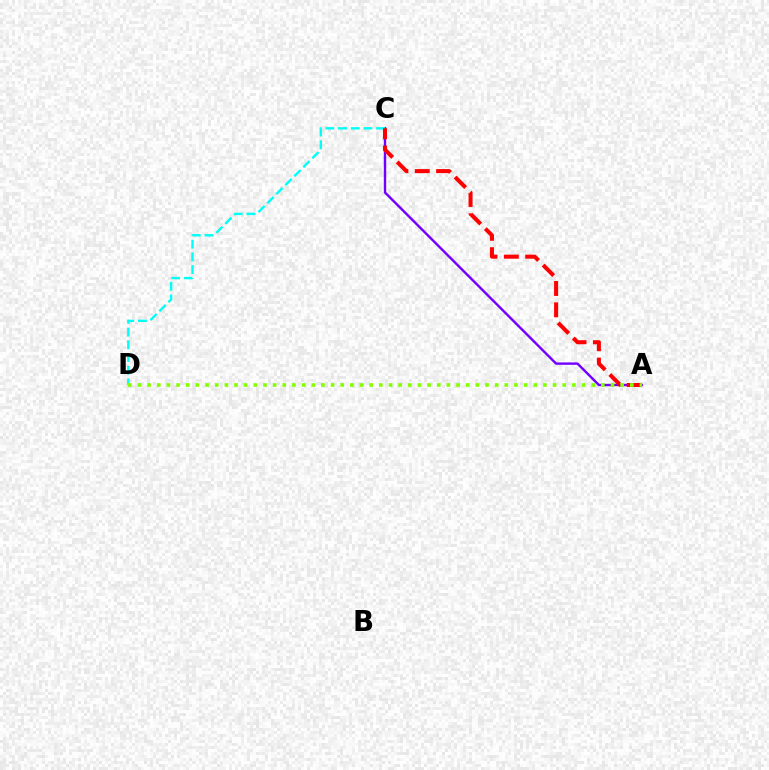{('A', 'C'): [{'color': '#7200ff', 'line_style': 'solid', 'thickness': 1.73}, {'color': '#ff0000', 'line_style': 'dashed', 'thickness': 2.9}], ('C', 'D'): [{'color': '#00fff6', 'line_style': 'dashed', 'thickness': 1.72}], ('A', 'D'): [{'color': '#84ff00', 'line_style': 'dotted', 'thickness': 2.62}]}